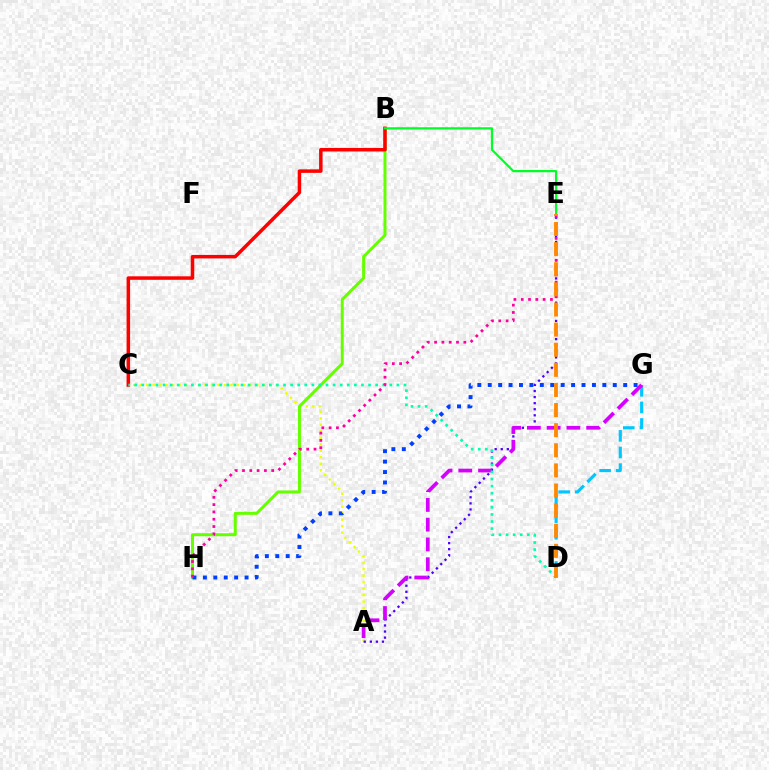{('A', 'C'): [{'color': '#eeff00', 'line_style': 'dotted', 'thickness': 1.76}], ('B', 'H'): [{'color': '#66ff00', 'line_style': 'solid', 'thickness': 2.16}], ('B', 'C'): [{'color': '#ff0000', 'line_style': 'solid', 'thickness': 2.52}], ('A', 'E'): [{'color': '#4f00ff', 'line_style': 'dotted', 'thickness': 1.65}], ('D', 'G'): [{'color': '#00c7ff', 'line_style': 'dashed', 'thickness': 2.26}], ('A', 'G'): [{'color': '#d600ff', 'line_style': 'dashed', 'thickness': 2.69}], ('B', 'E'): [{'color': '#00ff27', 'line_style': 'solid', 'thickness': 1.6}], ('C', 'D'): [{'color': '#00ffaf', 'line_style': 'dotted', 'thickness': 1.93}], ('G', 'H'): [{'color': '#003fff', 'line_style': 'dotted', 'thickness': 2.83}], ('E', 'H'): [{'color': '#ff00a0', 'line_style': 'dotted', 'thickness': 1.98}], ('D', 'E'): [{'color': '#ff8800', 'line_style': 'dashed', 'thickness': 2.73}]}